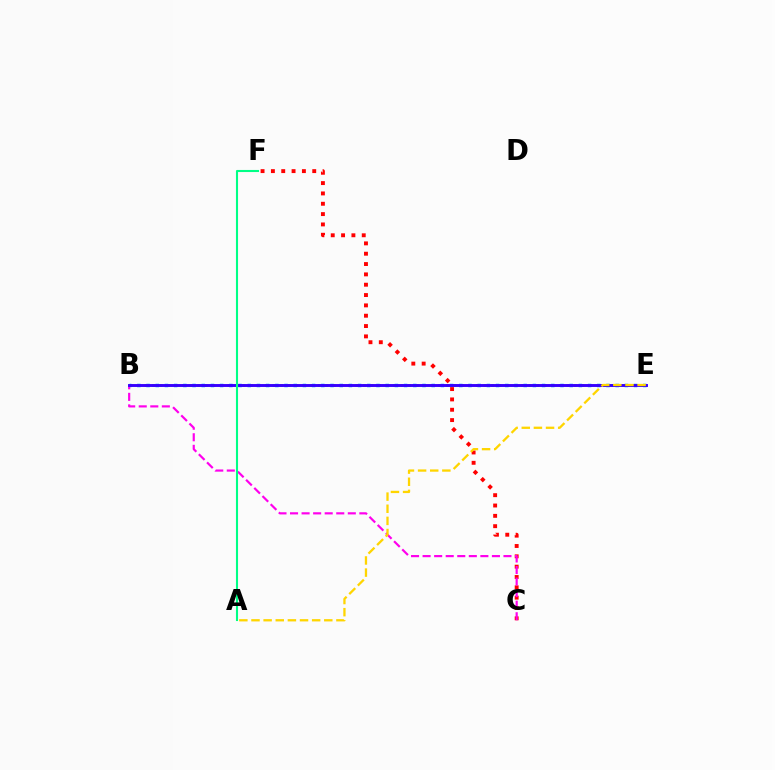{('B', 'E'): [{'color': '#009eff', 'line_style': 'dotted', 'thickness': 2.5}, {'color': '#4fff00', 'line_style': 'dotted', 'thickness': 2.05}, {'color': '#3700ff', 'line_style': 'solid', 'thickness': 2.1}], ('C', 'F'): [{'color': '#ff0000', 'line_style': 'dotted', 'thickness': 2.81}], ('B', 'C'): [{'color': '#ff00ed', 'line_style': 'dashed', 'thickness': 1.57}], ('A', 'E'): [{'color': '#ffd500', 'line_style': 'dashed', 'thickness': 1.65}], ('A', 'F'): [{'color': '#00ff86', 'line_style': 'solid', 'thickness': 1.51}]}